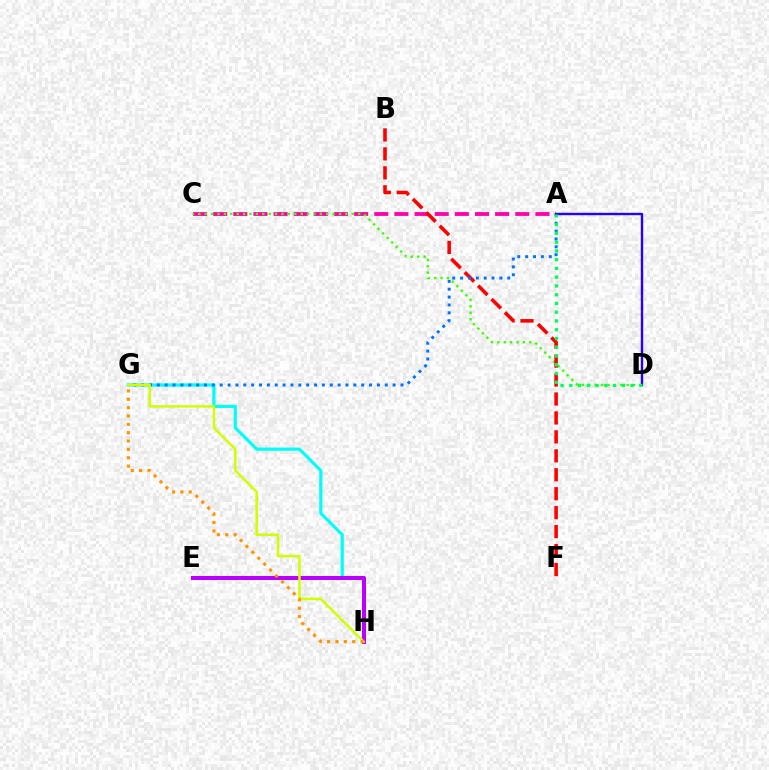{('A', 'C'): [{'color': '#ff00ac', 'line_style': 'dashed', 'thickness': 2.74}], ('C', 'D'): [{'color': '#3dff00', 'line_style': 'dotted', 'thickness': 1.74}], ('G', 'H'): [{'color': '#00fff6', 'line_style': 'solid', 'thickness': 2.3}, {'color': '#d1ff00', 'line_style': 'solid', 'thickness': 1.81}, {'color': '#ff9400', 'line_style': 'dotted', 'thickness': 2.27}], ('B', 'F'): [{'color': '#ff0000', 'line_style': 'dashed', 'thickness': 2.57}], ('A', 'G'): [{'color': '#0074ff', 'line_style': 'dotted', 'thickness': 2.14}], ('E', 'H'): [{'color': '#b900ff', 'line_style': 'solid', 'thickness': 2.88}], ('A', 'D'): [{'color': '#2500ff', 'line_style': 'solid', 'thickness': 1.73}, {'color': '#00ff5c', 'line_style': 'dotted', 'thickness': 2.38}]}